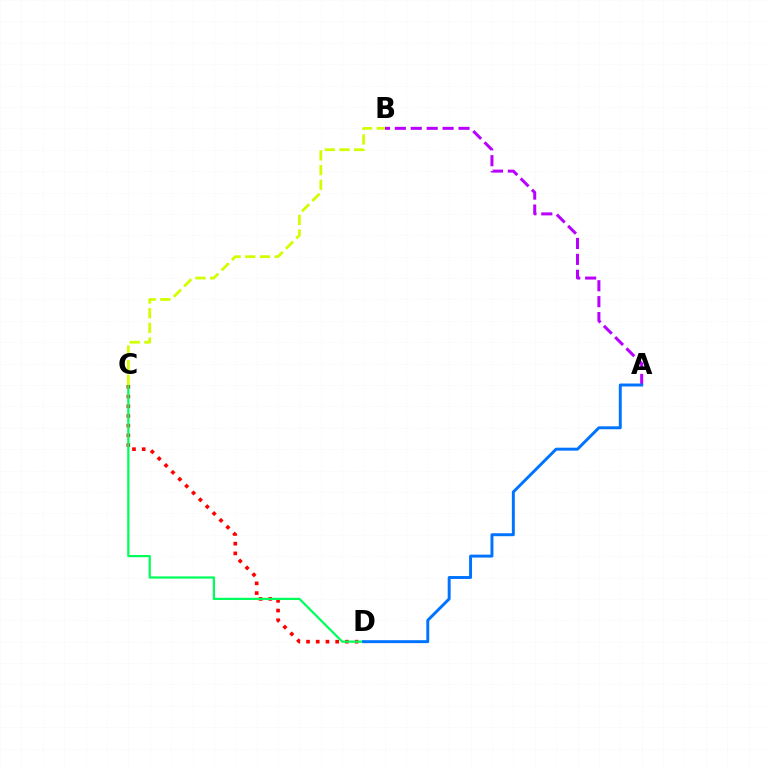{('A', 'B'): [{'color': '#b900ff', 'line_style': 'dashed', 'thickness': 2.16}], ('C', 'D'): [{'color': '#ff0000', 'line_style': 'dotted', 'thickness': 2.64}, {'color': '#00ff5c', 'line_style': 'solid', 'thickness': 1.61}], ('A', 'D'): [{'color': '#0074ff', 'line_style': 'solid', 'thickness': 2.12}], ('B', 'C'): [{'color': '#d1ff00', 'line_style': 'dashed', 'thickness': 1.99}]}